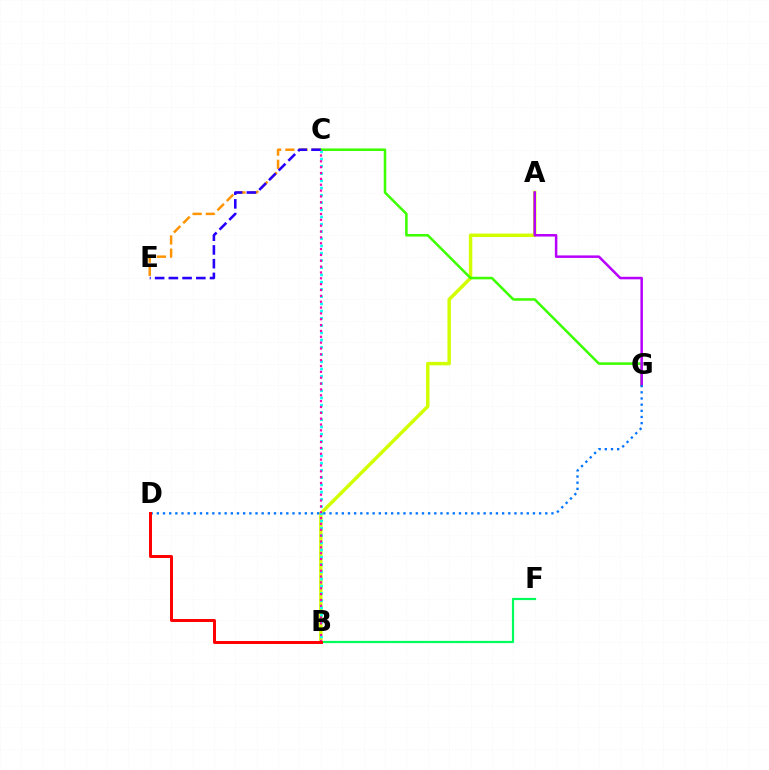{('A', 'B'): [{'color': '#d1ff00', 'line_style': 'solid', 'thickness': 2.49}], ('C', 'E'): [{'color': '#ff9400', 'line_style': 'dashed', 'thickness': 1.79}, {'color': '#2500ff', 'line_style': 'dashed', 'thickness': 1.87}], ('C', 'G'): [{'color': '#3dff00', 'line_style': 'solid', 'thickness': 1.83}], ('A', 'G'): [{'color': '#b900ff', 'line_style': 'solid', 'thickness': 1.81}], ('B', 'C'): [{'color': '#00fff6', 'line_style': 'dotted', 'thickness': 1.97}, {'color': '#ff00ac', 'line_style': 'dotted', 'thickness': 1.59}], ('D', 'G'): [{'color': '#0074ff', 'line_style': 'dotted', 'thickness': 1.68}], ('B', 'F'): [{'color': '#00ff5c', 'line_style': 'solid', 'thickness': 1.6}], ('B', 'D'): [{'color': '#ff0000', 'line_style': 'solid', 'thickness': 2.13}]}